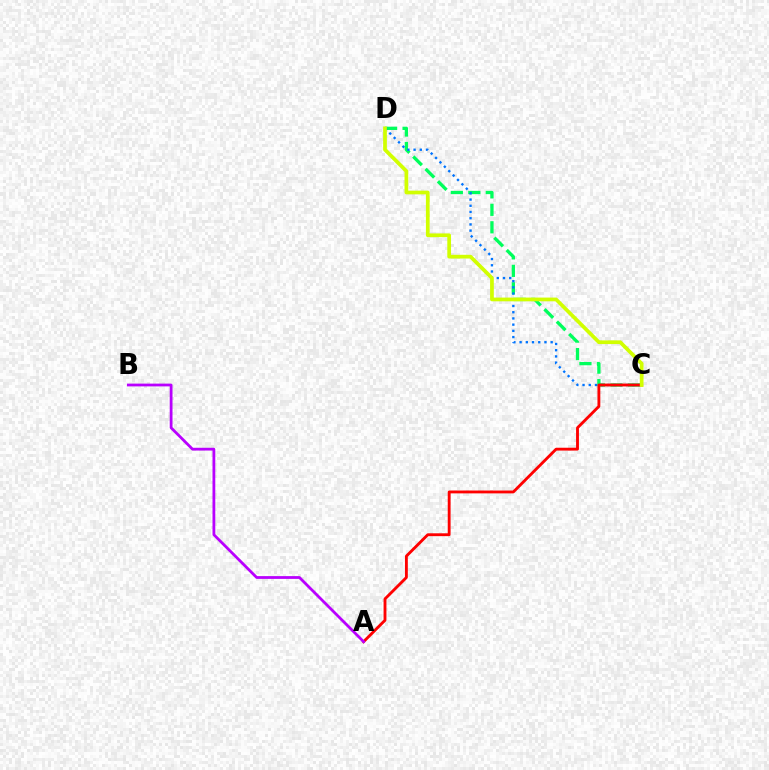{('C', 'D'): [{'color': '#00ff5c', 'line_style': 'dashed', 'thickness': 2.37}, {'color': '#0074ff', 'line_style': 'dotted', 'thickness': 1.69}, {'color': '#d1ff00', 'line_style': 'solid', 'thickness': 2.68}], ('A', 'C'): [{'color': '#ff0000', 'line_style': 'solid', 'thickness': 2.06}], ('A', 'B'): [{'color': '#b900ff', 'line_style': 'solid', 'thickness': 2.0}]}